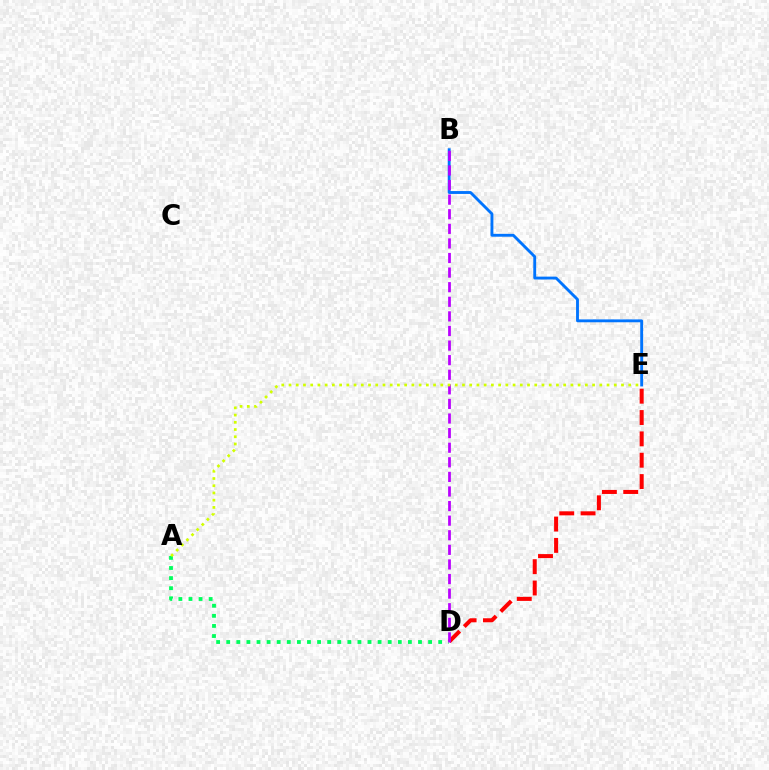{('D', 'E'): [{'color': '#ff0000', 'line_style': 'dashed', 'thickness': 2.9}], ('B', 'E'): [{'color': '#0074ff', 'line_style': 'solid', 'thickness': 2.06}], ('A', 'D'): [{'color': '#00ff5c', 'line_style': 'dotted', 'thickness': 2.74}], ('B', 'D'): [{'color': '#b900ff', 'line_style': 'dashed', 'thickness': 1.98}], ('A', 'E'): [{'color': '#d1ff00', 'line_style': 'dotted', 'thickness': 1.96}]}